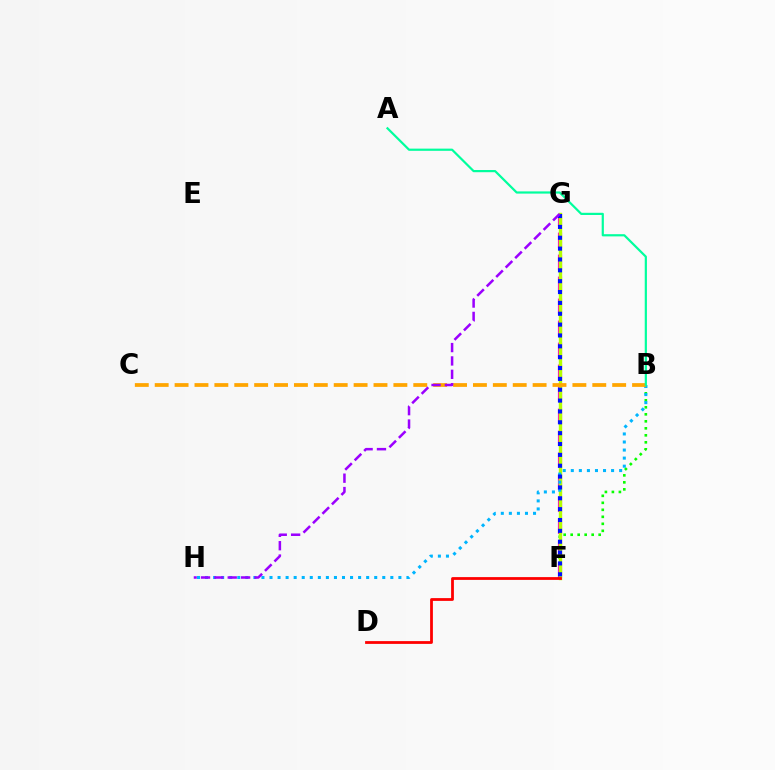{('B', 'F'): [{'color': '#08ff00', 'line_style': 'dotted', 'thickness': 1.9}], ('F', 'G'): [{'color': '#ff00bd', 'line_style': 'dashed', 'thickness': 2.99}, {'color': '#b3ff00', 'line_style': 'solid', 'thickness': 2.44}, {'color': '#0010ff', 'line_style': 'dotted', 'thickness': 2.95}], ('D', 'F'): [{'color': '#ff0000', 'line_style': 'solid', 'thickness': 2.0}], ('B', 'H'): [{'color': '#00b5ff', 'line_style': 'dotted', 'thickness': 2.19}], ('B', 'C'): [{'color': '#ffa500', 'line_style': 'dashed', 'thickness': 2.7}], ('A', 'B'): [{'color': '#00ff9d', 'line_style': 'solid', 'thickness': 1.58}], ('G', 'H'): [{'color': '#9b00ff', 'line_style': 'dashed', 'thickness': 1.82}]}